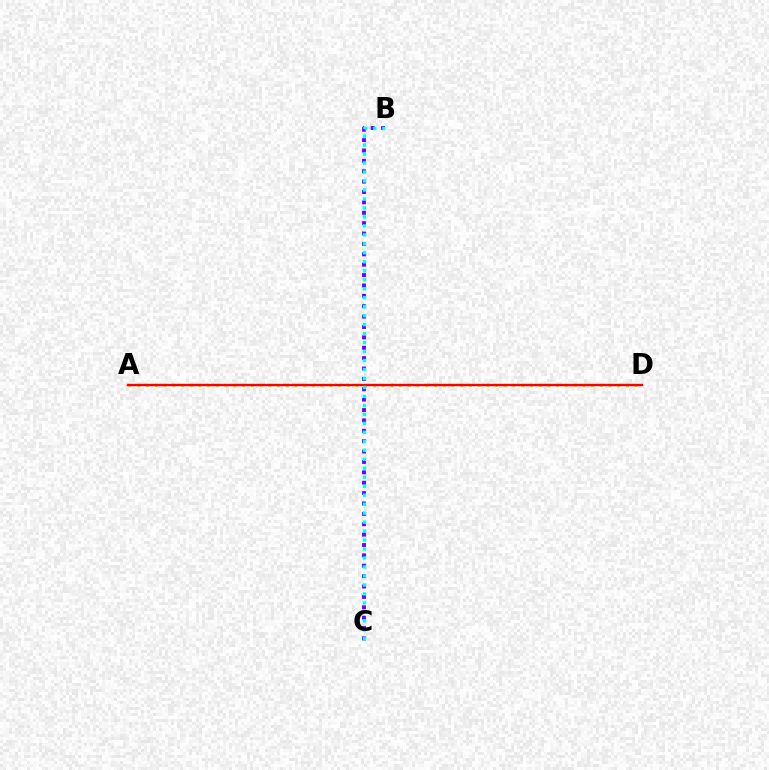{('A', 'D'): [{'color': '#84ff00', 'line_style': 'dotted', 'thickness': 2.37}, {'color': '#ff0000', 'line_style': 'solid', 'thickness': 1.7}], ('B', 'C'): [{'color': '#7200ff', 'line_style': 'dotted', 'thickness': 2.82}, {'color': '#00fff6', 'line_style': 'dotted', 'thickness': 2.44}]}